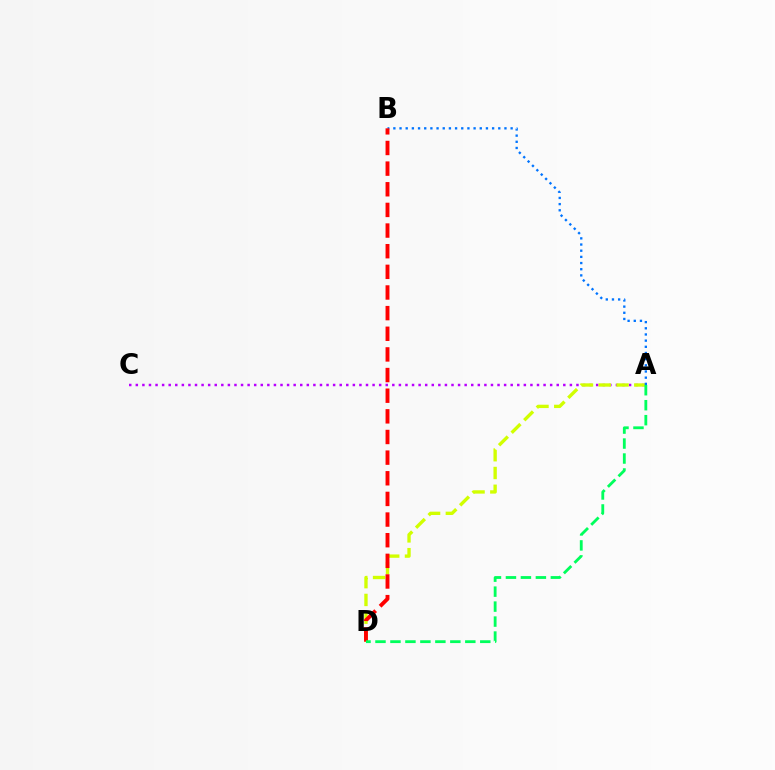{('A', 'C'): [{'color': '#b900ff', 'line_style': 'dotted', 'thickness': 1.79}], ('A', 'D'): [{'color': '#d1ff00', 'line_style': 'dashed', 'thickness': 2.41}, {'color': '#00ff5c', 'line_style': 'dashed', 'thickness': 2.03}], ('A', 'B'): [{'color': '#0074ff', 'line_style': 'dotted', 'thickness': 1.68}], ('B', 'D'): [{'color': '#ff0000', 'line_style': 'dashed', 'thickness': 2.8}]}